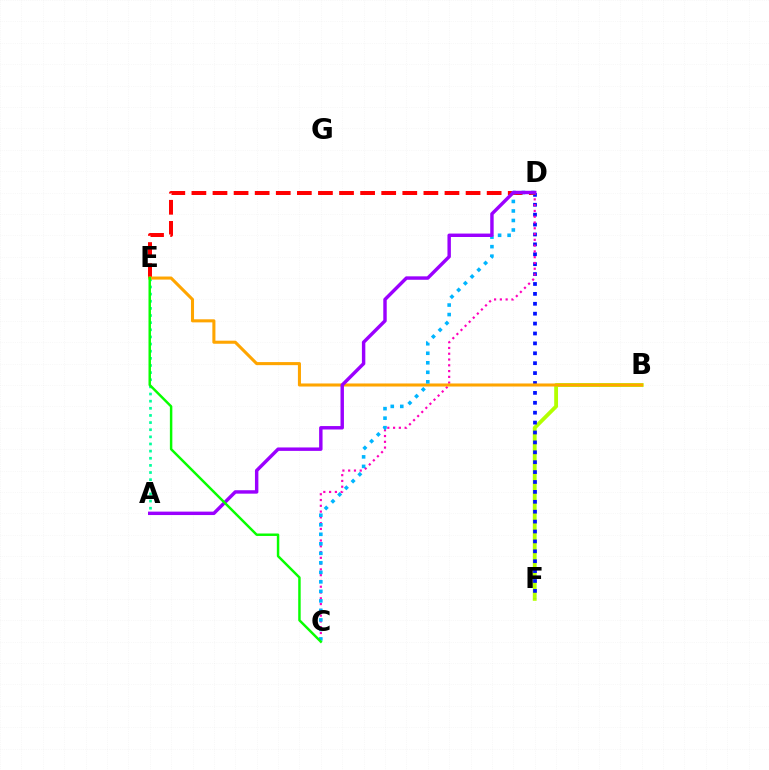{('B', 'F'): [{'color': '#b3ff00', 'line_style': 'solid', 'thickness': 2.75}], ('D', 'F'): [{'color': '#0010ff', 'line_style': 'dotted', 'thickness': 2.69}], ('C', 'D'): [{'color': '#ff00bd', 'line_style': 'dotted', 'thickness': 1.57}, {'color': '#00b5ff', 'line_style': 'dotted', 'thickness': 2.58}], ('D', 'E'): [{'color': '#ff0000', 'line_style': 'dashed', 'thickness': 2.86}], ('A', 'E'): [{'color': '#00ff9d', 'line_style': 'dotted', 'thickness': 1.94}], ('B', 'E'): [{'color': '#ffa500', 'line_style': 'solid', 'thickness': 2.21}], ('A', 'D'): [{'color': '#9b00ff', 'line_style': 'solid', 'thickness': 2.47}], ('C', 'E'): [{'color': '#08ff00', 'line_style': 'solid', 'thickness': 1.77}]}